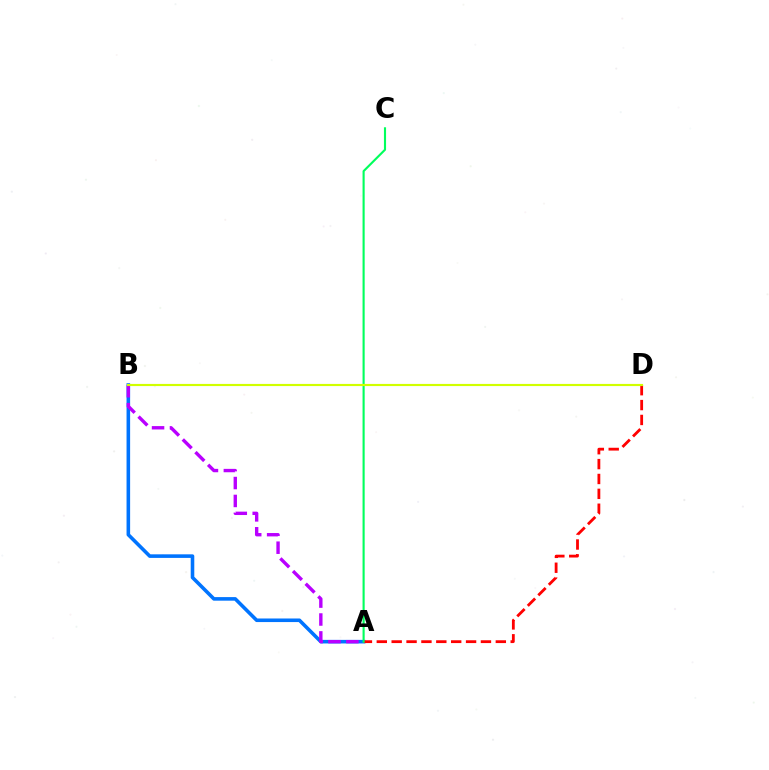{('A', 'B'): [{'color': '#0074ff', 'line_style': 'solid', 'thickness': 2.58}, {'color': '#b900ff', 'line_style': 'dashed', 'thickness': 2.43}], ('A', 'D'): [{'color': '#ff0000', 'line_style': 'dashed', 'thickness': 2.02}], ('A', 'C'): [{'color': '#00ff5c', 'line_style': 'solid', 'thickness': 1.53}], ('B', 'D'): [{'color': '#d1ff00', 'line_style': 'solid', 'thickness': 1.55}]}